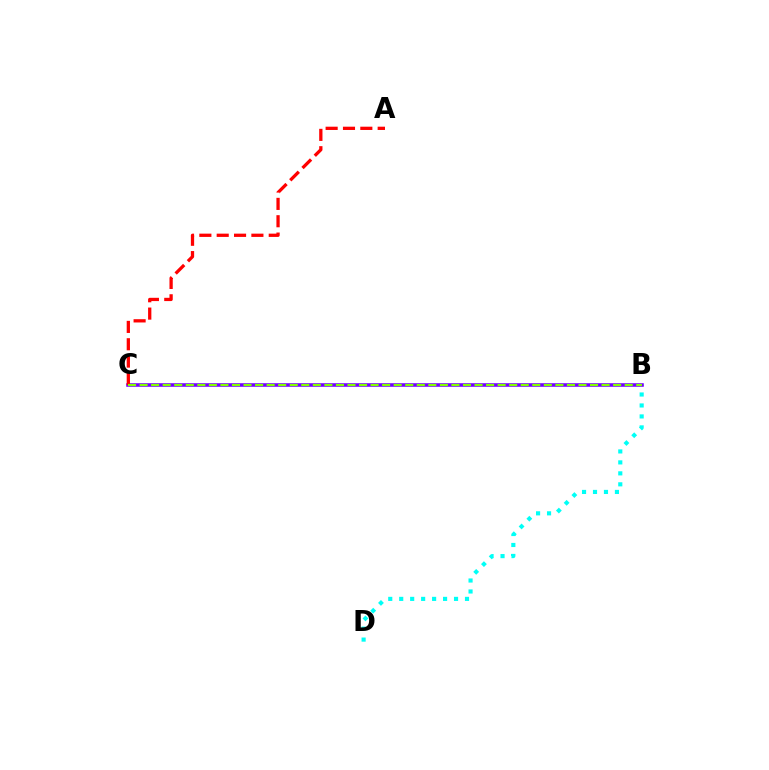{('B', 'D'): [{'color': '#00fff6', 'line_style': 'dotted', 'thickness': 2.98}], ('B', 'C'): [{'color': '#7200ff', 'line_style': 'solid', 'thickness': 2.56}, {'color': '#84ff00', 'line_style': 'dashed', 'thickness': 1.57}], ('A', 'C'): [{'color': '#ff0000', 'line_style': 'dashed', 'thickness': 2.36}]}